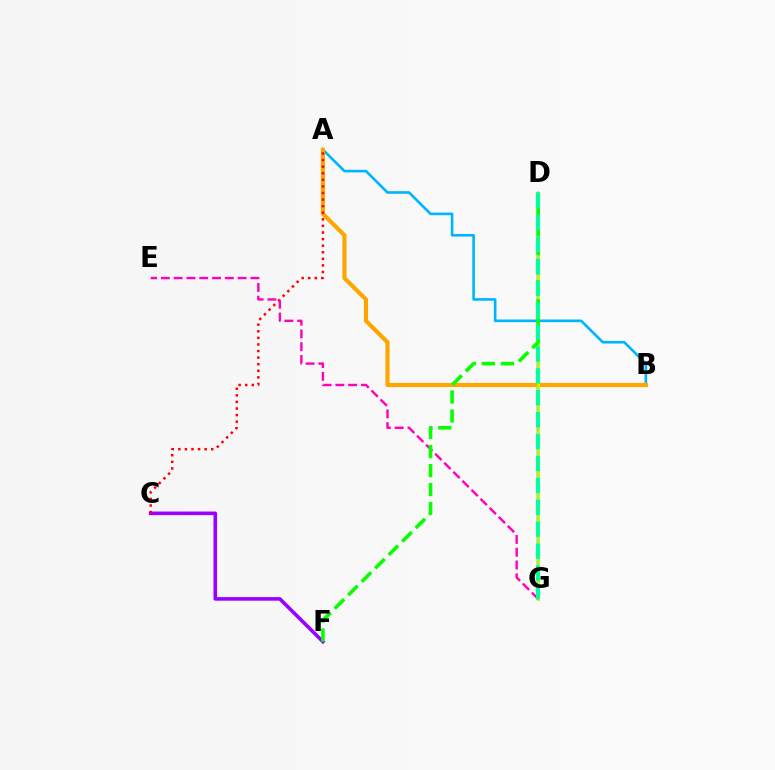{('D', 'G'): [{'color': '#0010ff', 'line_style': 'solid', 'thickness': 1.69}, {'color': '#b3ff00', 'line_style': 'solid', 'thickness': 2.05}, {'color': '#00ff9d', 'line_style': 'dashed', 'thickness': 2.98}], ('A', 'B'): [{'color': '#00b5ff', 'line_style': 'solid', 'thickness': 1.9}, {'color': '#ffa500', 'line_style': 'solid', 'thickness': 2.99}], ('C', 'F'): [{'color': '#9b00ff', 'line_style': 'solid', 'thickness': 2.59}], ('A', 'C'): [{'color': '#ff0000', 'line_style': 'dotted', 'thickness': 1.79}], ('E', 'G'): [{'color': '#ff00bd', 'line_style': 'dashed', 'thickness': 1.74}], ('D', 'F'): [{'color': '#08ff00', 'line_style': 'dashed', 'thickness': 2.58}]}